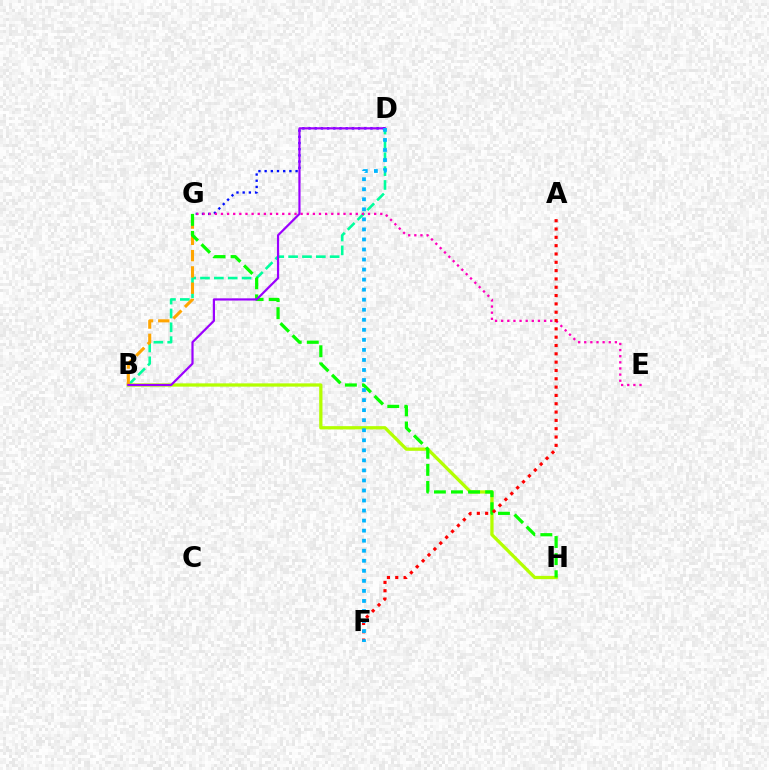{('B', 'D'): [{'color': '#00ff9d', 'line_style': 'dashed', 'thickness': 1.88}, {'color': '#9b00ff', 'line_style': 'solid', 'thickness': 1.59}], ('D', 'G'): [{'color': '#0010ff', 'line_style': 'dotted', 'thickness': 1.68}], ('E', 'G'): [{'color': '#ff00bd', 'line_style': 'dotted', 'thickness': 1.66}], ('B', 'H'): [{'color': '#b3ff00', 'line_style': 'solid', 'thickness': 2.36}], ('B', 'G'): [{'color': '#ffa500', 'line_style': 'dashed', 'thickness': 2.21}], ('G', 'H'): [{'color': '#08ff00', 'line_style': 'dashed', 'thickness': 2.32}], ('A', 'F'): [{'color': '#ff0000', 'line_style': 'dotted', 'thickness': 2.26}], ('D', 'F'): [{'color': '#00b5ff', 'line_style': 'dotted', 'thickness': 2.73}]}